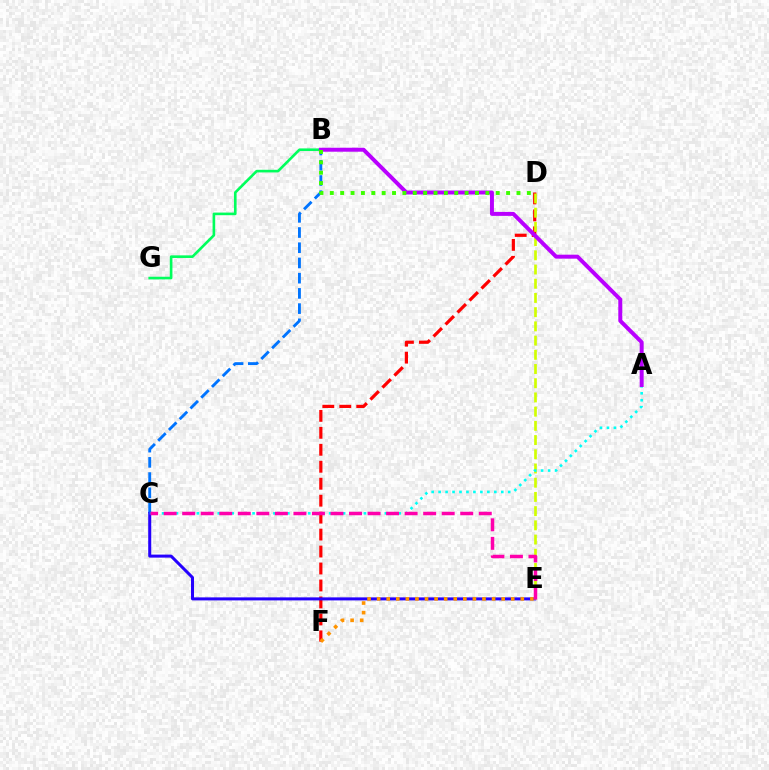{('B', 'G'): [{'color': '#00ff5c', 'line_style': 'solid', 'thickness': 1.89}], ('B', 'C'): [{'color': '#0074ff', 'line_style': 'dashed', 'thickness': 2.07}], ('D', 'F'): [{'color': '#ff0000', 'line_style': 'dashed', 'thickness': 2.3}], ('C', 'E'): [{'color': '#2500ff', 'line_style': 'solid', 'thickness': 2.18}, {'color': '#ff00ac', 'line_style': 'dashed', 'thickness': 2.52}], ('D', 'E'): [{'color': '#d1ff00', 'line_style': 'dashed', 'thickness': 1.93}], ('A', 'C'): [{'color': '#00fff6', 'line_style': 'dotted', 'thickness': 1.89}], ('A', 'B'): [{'color': '#b900ff', 'line_style': 'solid', 'thickness': 2.85}], ('B', 'D'): [{'color': '#3dff00', 'line_style': 'dotted', 'thickness': 2.82}], ('E', 'F'): [{'color': '#ff9400', 'line_style': 'dotted', 'thickness': 2.6}]}